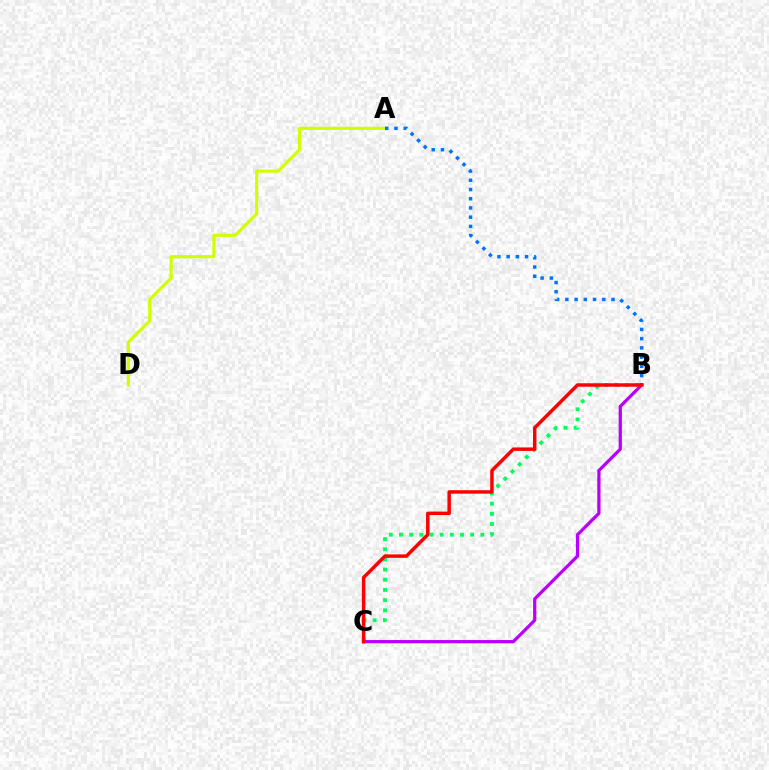{('A', 'D'): [{'color': '#d1ff00', 'line_style': 'solid', 'thickness': 2.28}], ('B', 'C'): [{'color': '#00ff5c', 'line_style': 'dotted', 'thickness': 2.76}, {'color': '#b900ff', 'line_style': 'solid', 'thickness': 2.34}, {'color': '#ff0000', 'line_style': 'solid', 'thickness': 2.49}], ('A', 'B'): [{'color': '#0074ff', 'line_style': 'dotted', 'thickness': 2.51}]}